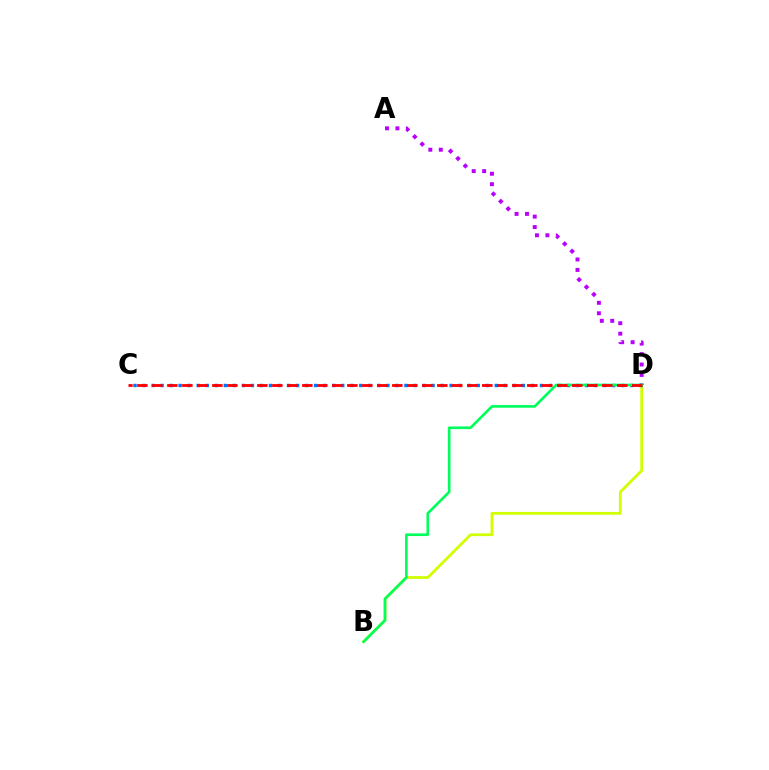{('B', 'D'): [{'color': '#d1ff00', 'line_style': 'solid', 'thickness': 2.0}, {'color': '#00ff5c', 'line_style': 'solid', 'thickness': 1.91}], ('A', 'D'): [{'color': '#b900ff', 'line_style': 'dotted', 'thickness': 2.84}], ('C', 'D'): [{'color': '#0074ff', 'line_style': 'dotted', 'thickness': 2.45}, {'color': '#ff0000', 'line_style': 'dashed', 'thickness': 2.04}]}